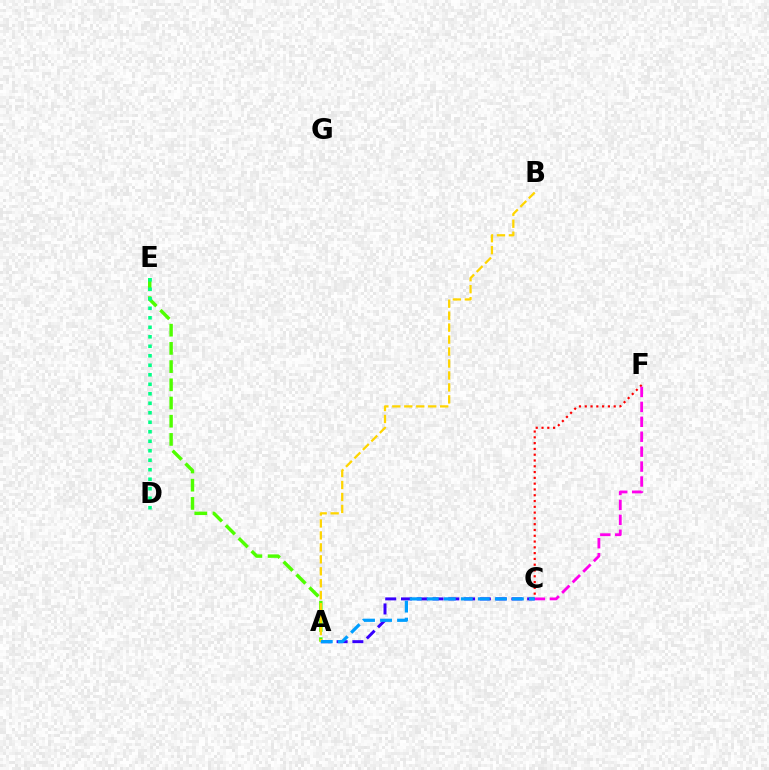{('C', 'F'): [{'color': '#ff0000', 'line_style': 'dotted', 'thickness': 1.57}, {'color': '#ff00ed', 'line_style': 'dashed', 'thickness': 2.03}], ('A', 'C'): [{'color': '#3700ff', 'line_style': 'dashed', 'thickness': 2.14}, {'color': '#009eff', 'line_style': 'dashed', 'thickness': 2.31}], ('A', 'E'): [{'color': '#4fff00', 'line_style': 'dashed', 'thickness': 2.47}], ('A', 'B'): [{'color': '#ffd500', 'line_style': 'dashed', 'thickness': 1.63}], ('D', 'E'): [{'color': '#00ff86', 'line_style': 'dotted', 'thickness': 2.58}]}